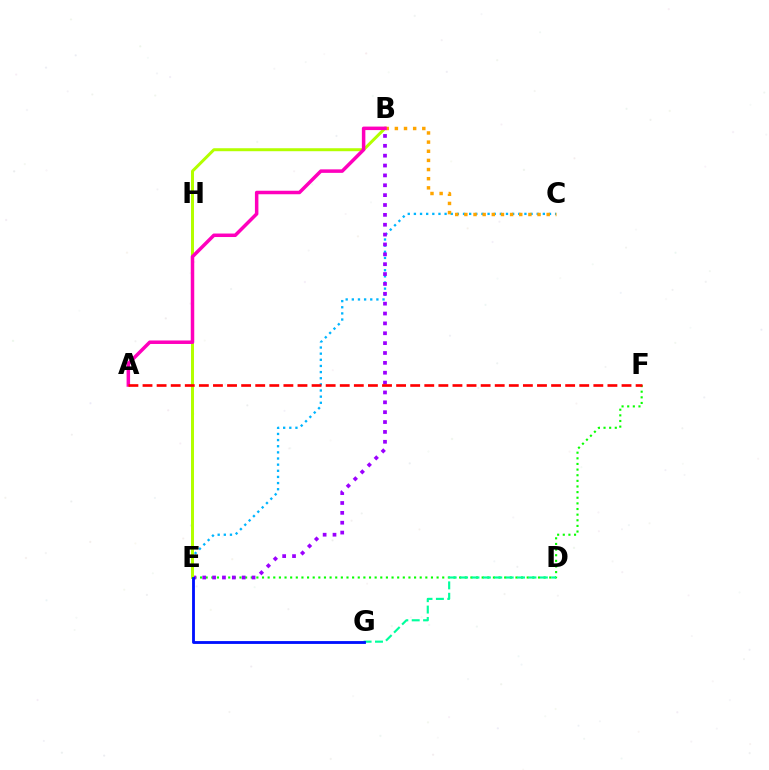{('E', 'F'): [{'color': '#08ff00', 'line_style': 'dotted', 'thickness': 1.53}], ('D', 'G'): [{'color': '#00ff9d', 'line_style': 'dashed', 'thickness': 1.55}], ('C', 'E'): [{'color': '#00b5ff', 'line_style': 'dotted', 'thickness': 1.67}], ('B', 'E'): [{'color': '#9b00ff', 'line_style': 'dotted', 'thickness': 2.68}, {'color': '#b3ff00', 'line_style': 'solid', 'thickness': 2.15}], ('B', 'C'): [{'color': '#ffa500', 'line_style': 'dotted', 'thickness': 2.49}], ('E', 'G'): [{'color': '#0010ff', 'line_style': 'solid', 'thickness': 2.04}], ('A', 'B'): [{'color': '#ff00bd', 'line_style': 'solid', 'thickness': 2.52}], ('A', 'F'): [{'color': '#ff0000', 'line_style': 'dashed', 'thickness': 1.91}]}